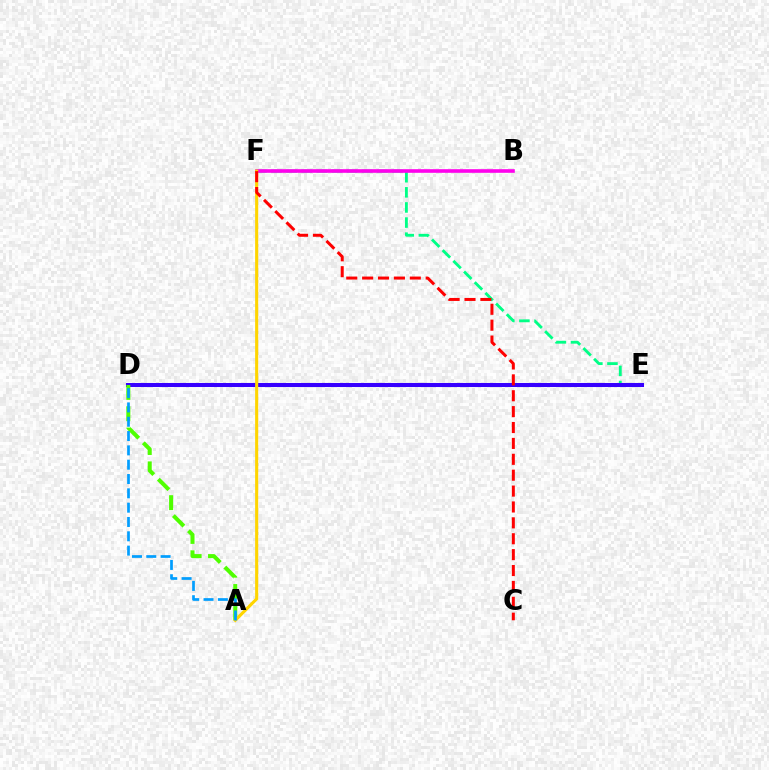{('E', 'F'): [{'color': '#00ff86', 'line_style': 'dashed', 'thickness': 2.05}], ('D', 'E'): [{'color': '#3700ff', 'line_style': 'solid', 'thickness': 2.91}], ('B', 'F'): [{'color': '#ff00ed', 'line_style': 'solid', 'thickness': 2.6}], ('A', 'D'): [{'color': '#4fff00', 'line_style': 'dashed', 'thickness': 2.9}, {'color': '#009eff', 'line_style': 'dashed', 'thickness': 1.95}], ('A', 'F'): [{'color': '#ffd500', 'line_style': 'solid', 'thickness': 2.23}], ('C', 'F'): [{'color': '#ff0000', 'line_style': 'dashed', 'thickness': 2.16}]}